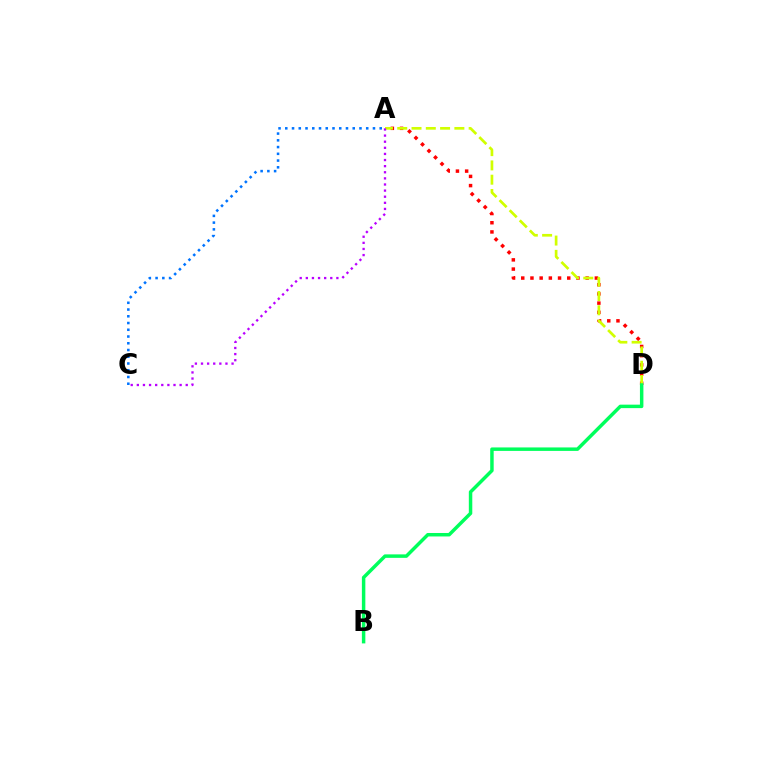{('A', 'C'): [{'color': '#0074ff', 'line_style': 'dotted', 'thickness': 1.83}, {'color': '#b900ff', 'line_style': 'dotted', 'thickness': 1.66}], ('A', 'D'): [{'color': '#ff0000', 'line_style': 'dotted', 'thickness': 2.5}, {'color': '#d1ff00', 'line_style': 'dashed', 'thickness': 1.94}], ('B', 'D'): [{'color': '#00ff5c', 'line_style': 'solid', 'thickness': 2.5}]}